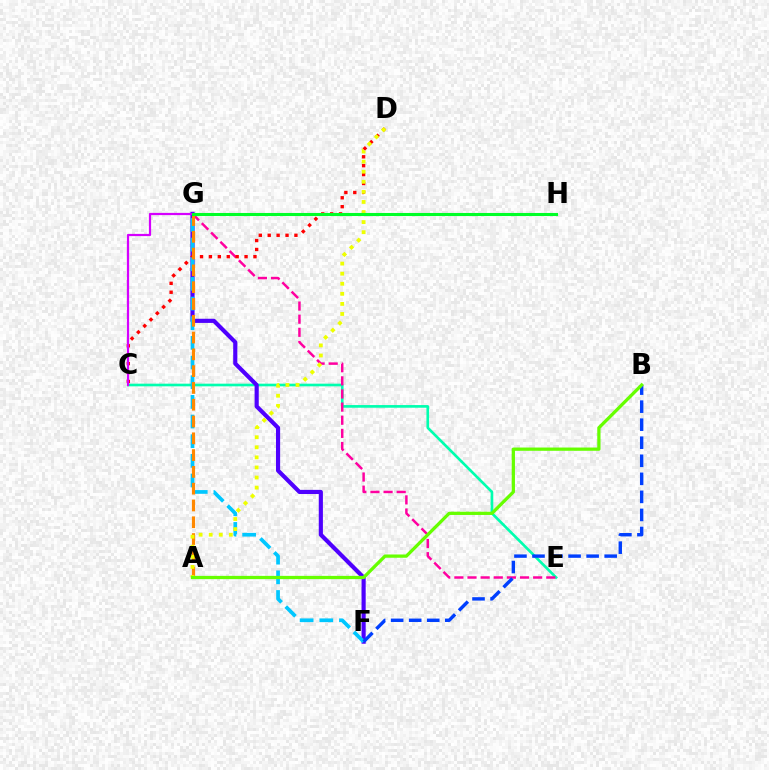{('C', 'E'): [{'color': '#00ffaf', 'line_style': 'solid', 'thickness': 1.91}], ('F', 'G'): [{'color': '#4f00ff', 'line_style': 'solid', 'thickness': 2.99}, {'color': '#00c7ff', 'line_style': 'dashed', 'thickness': 2.67}], ('E', 'G'): [{'color': '#ff00a0', 'line_style': 'dashed', 'thickness': 1.78}], ('C', 'D'): [{'color': '#ff0000', 'line_style': 'dotted', 'thickness': 2.42}], ('C', 'G'): [{'color': '#d600ff', 'line_style': 'solid', 'thickness': 1.6}], ('A', 'G'): [{'color': '#ff8800', 'line_style': 'dashed', 'thickness': 2.28}], ('B', 'F'): [{'color': '#003fff', 'line_style': 'dashed', 'thickness': 2.45}], ('A', 'D'): [{'color': '#eeff00', 'line_style': 'dotted', 'thickness': 2.74}], ('A', 'B'): [{'color': '#66ff00', 'line_style': 'solid', 'thickness': 2.35}], ('G', 'H'): [{'color': '#00ff27', 'line_style': 'solid', 'thickness': 2.21}]}